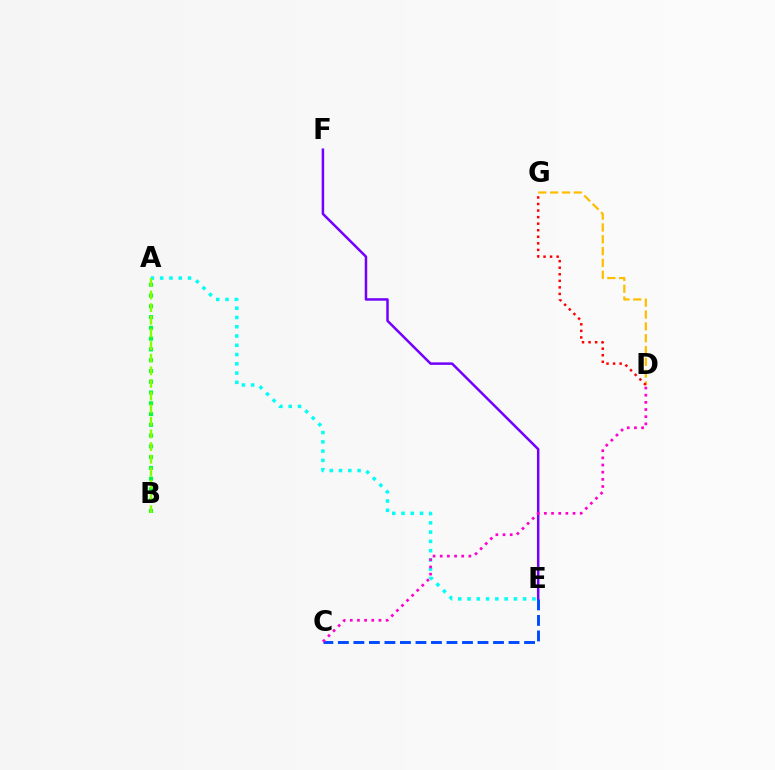{('E', 'F'): [{'color': '#7200ff', 'line_style': 'solid', 'thickness': 1.8}], ('C', 'E'): [{'color': '#004bff', 'line_style': 'dashed', 'thickness': 2.11}], ('A', 'E'): [{'color': '#00fff6', 'line_style': 'dotted', 'thickness': 2.52}], ('D', 'G'): [{'color': '#ffbd00', 'line_style': 'dashed', 'thickness': 1.61}, {'color': '#ff0000', 'line_style': 'dotted', 'thickness': 1.78}], ('A', 'B'): [{'color': '#00ff39', 'line_style': 'dotted', 'thickness': 2.93}, {'color': '#84ff00', 'line_style': 'dashed', 'thickness': 1.72}], ('C', 'D'): [{'color': '#ff00cf', 'line_style': 'dotted', 'thickness': 1.95}]}